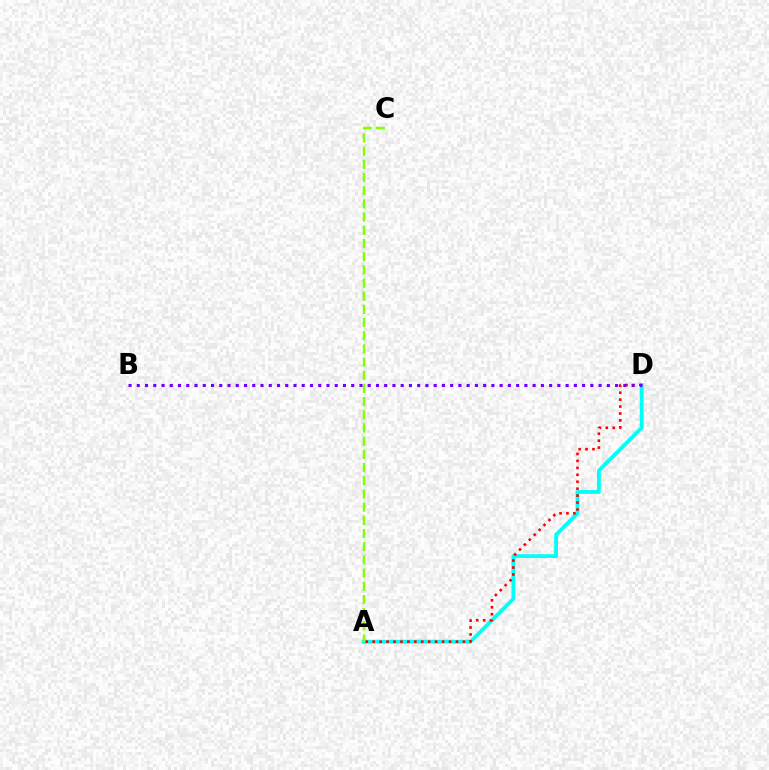{('A', 'D'): [{'color': '#00fff6', 'line_style': 'solid', 'thickness': 2.75}, {'color': '#ff0000', 'line_style': 'dotted', 'thickness': 1.89}], ('A', 'C'): [{'color': '#84ff00', 'line_style': 'dashed', 'thickness': 1.79}], ('B', 'D'): [{'color': '#7200ff', 'line_style': 'dotted', 'thickness': 2.24}]}